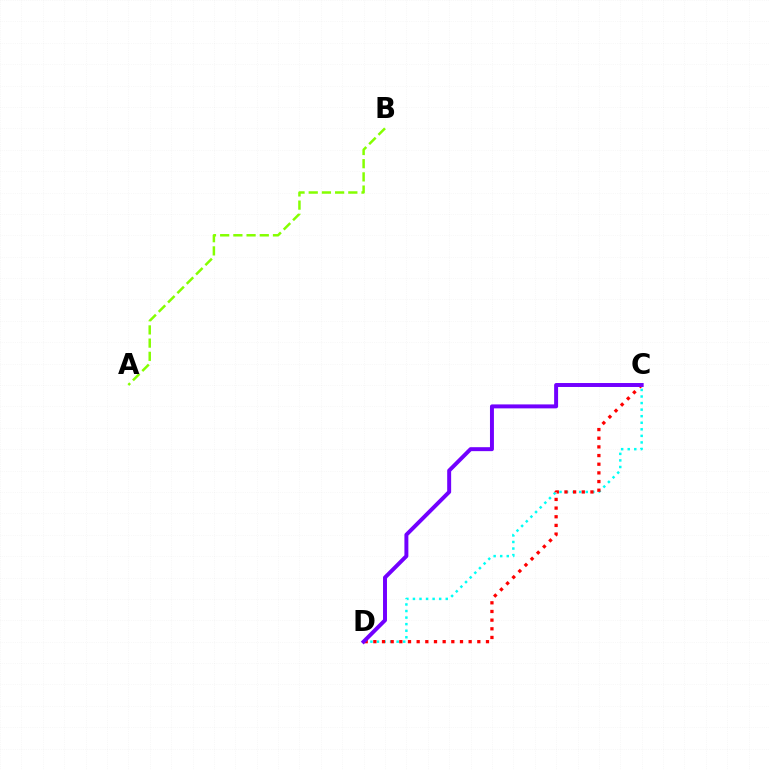{('C', 'D'): [{'color': '#00fff6', 'line_style': 'dotted', 'thickness': 1.78}, {'color': '#ff0000', 'line_style': 'dotted', 'thickness': 2.35}, {'color': '#7200ff', 'line_style': 'solid', 'thickness': 2.85}], ('A', 'B'): [{'color': '#84ff00', 'line_style': 'dashed', 'thickness': 1.79}]}